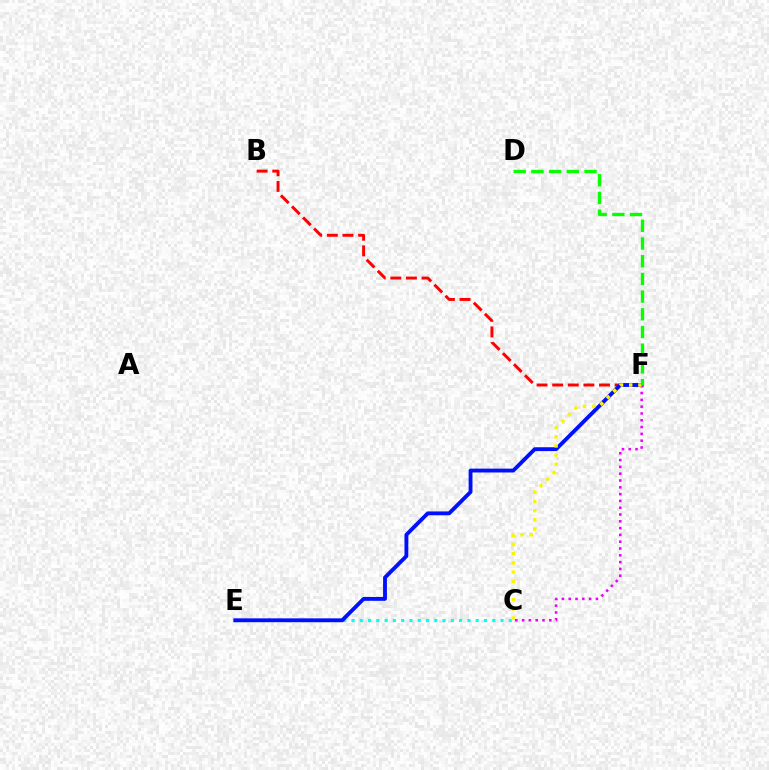{('B', 'F'): [{'color': '#ff0000', 'line_style': 'dashed', 'thickness': 2.12}], ('C', 'E'): [{'color': '#00fff6', 'line_style': 'dotted', 'thickness': 2.25}], ('E', 'F'): [{'color': '#0010ff', 'line_style': 'solid', 'thickness': 2.78}], ('C', 'F'): [{'color': '#ee00ff', 'line_style': 'dotted', 'thickness': 1.85}, {'color': '#fcf500', 'line_style': 'dotted', 'thickness': 2.5}], ('D', 'F'): [{'color': '#08ff00', 'line_style': 'dashed', 'thickness': 2.41}]}